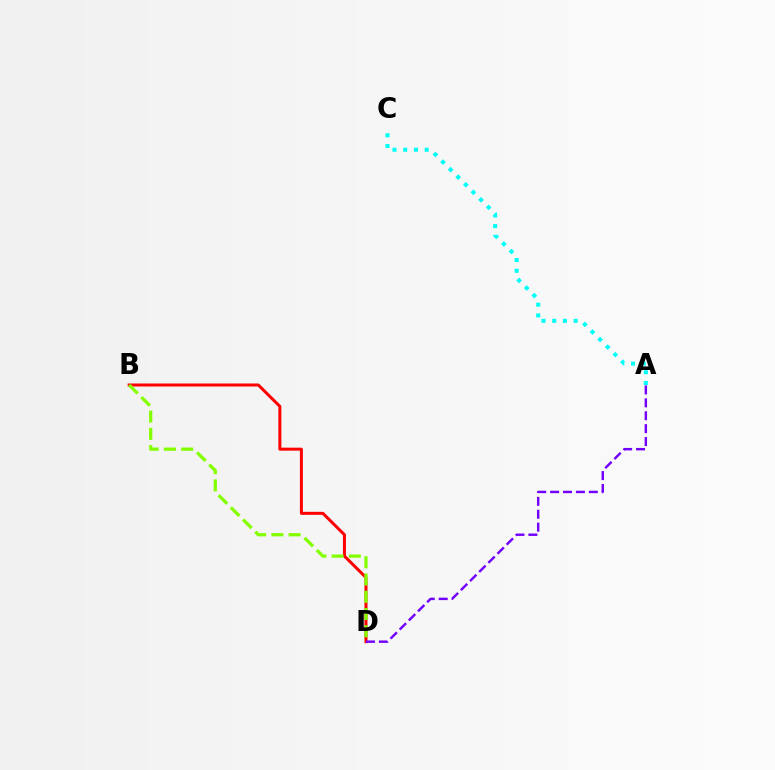{('B', 'D'): [{'color': '#ff0000', 'line_style': 'solid', 'thickness': 2.16}, {'color': '#84ff00', 'line_style': 'dashed', 'thickness': 2.34}], ('A', 'C'): [{'color': '#00fff6', 'line_style': 'dotted', 'thickness': 2.91}], ('A', 'D'): [{'color': '#7200ff', 'line_style': 'dashed', 'thickness': 1.75}]}